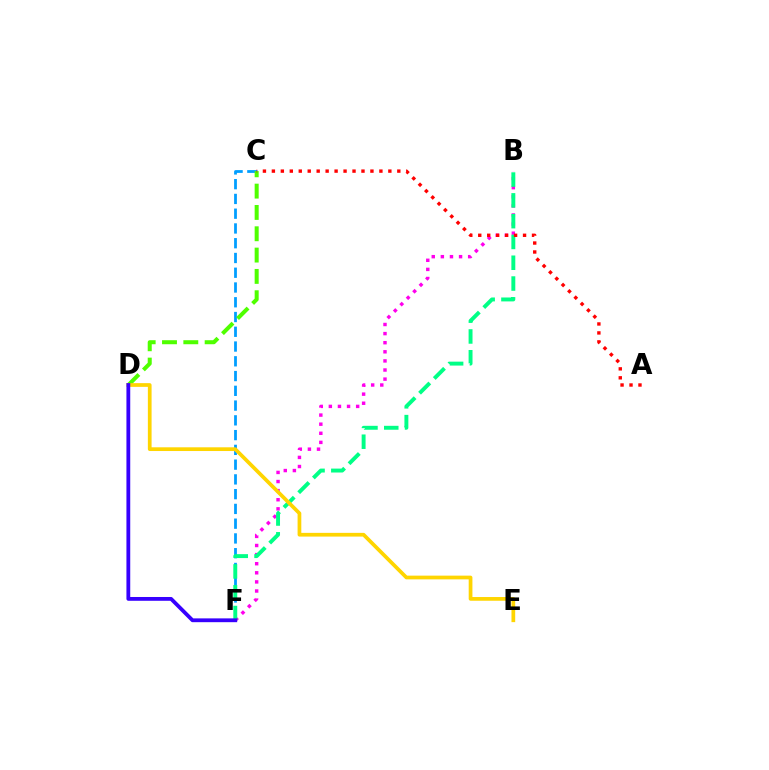{('C', 'F'): [{'color': '#009eff', 'line_style': 'dashed', 'thickness': 2.01}], ('B', 'F'): [{'color': '#ff00ed', 'line_style': 'dotted', 'thickness': 2.47}, {'color': '#00ff86', 'line_style': 'dashed', 'thickness': 2.82}], ('C', 'D'): [{'color': '#4fff00', 'line_style': 'dashed', 'thickness': 2.9}], ('A', 'C'): [{'color': '#ff0000', 'line_style': 'dotted', 'thickness': 2.43}], ('D', 'E'): [{'color': '#ffd500', 'line_style': 'solid', 'thickness': 2.68}], ('D', 'F'): [{'color': '#3700ff', 'line_style': 'solid', 'thickness': 2.74}]}